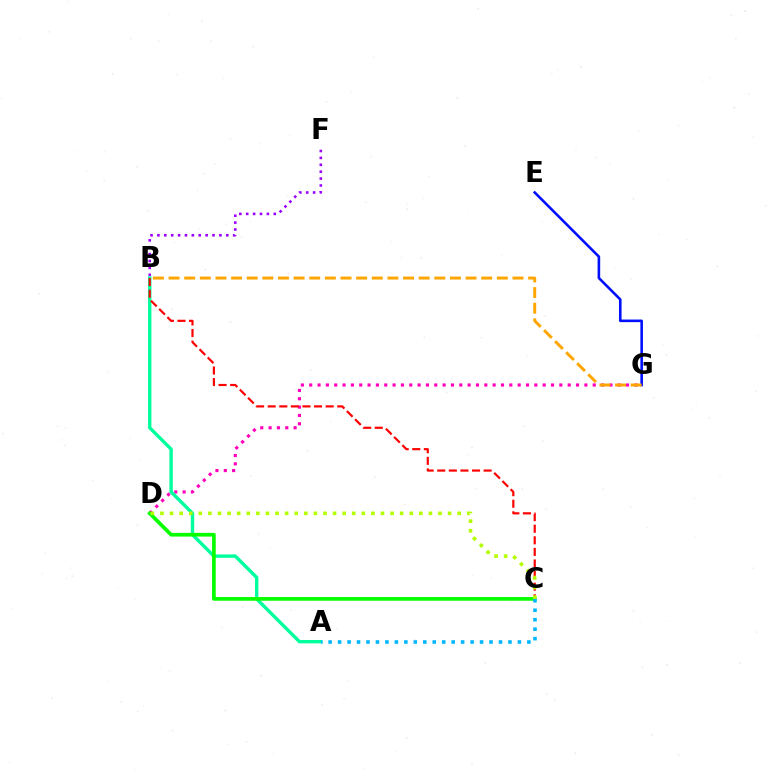{('D', 'G'): [{'color': '#ff00bd', 'line_style': 'dotted', 'thickness': 2.27}], ('A', 'B'): [{'color': '#00ff9d', 'line_style': 'solid', 'thickness': 2.44}], ('C', 'D'): [{'color': '#08ff00', 'line_style': 'solid', 'thickness': 2.67}, {'color': '#b3ff00', 'line_style': 'dotted', 'thickness': 2.6}], ('B', 'C'): [{'color': '#ff0000', 'line_style': 'dashed', 'thickness': 1.57}], ('B', 'F'): [{'color': '#9b00ff', 'line_style': 'dotted', 'thickness': 1.87}], ('A', 'C'): [{'color': '#00b5ff', 'line_style': 'dotted', 'thickness': 2.57}], ('E', 'G'): [{'color': '#0010ff', 'line_style': 'solid', 'thickness': 1.87}], ('B', 'G'): [{'color': '#ffa500', 'line_style': 'dashed', 'thickness': 2.12}]}